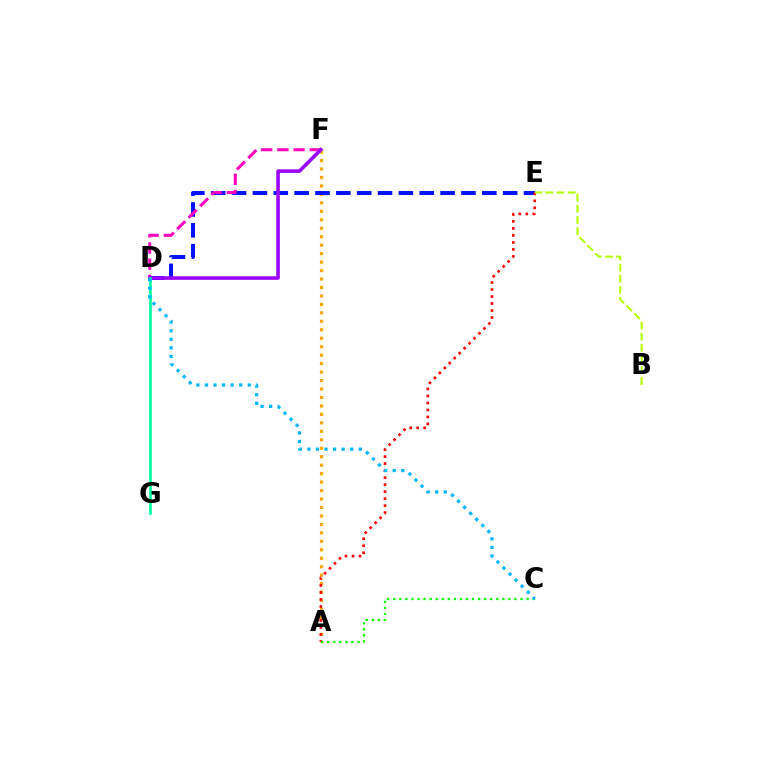{('A', 'F'): [{'color': '#ffa500', 'line_style': 'dotted', 'thickness': 2.3}], ('D', 'E'): [{'color': '#0010ff', 'line_style': 'dashed', 'thickness': 2.83}], ('D', 'F'): [{'color': '#ff00bd', 'line_style': 'dashed', 'thickness': 2.2}, {'color': '#9b00ff', 'line_style': 'solid', 'thickness': 2.55}], ('D', 'G'): [{'color': '#00ff9d', 'line_style': 'solid', 'thickness': 1.93}], ('A', 'E'): [{'color': '#ff0000', 'line_style': 'dotted', 'thickness': 1.9}], ('A', 'C'): [{'color': '#08ff00', 'line_style': 'dotted', 'thickness': 1.65}], ('B', 'E'): [{'color': '#b3ff00', 'line_style': 'dashed', 'thickness': 1.51}], ('C', 'D'): [{'color': '#00b5ff', 'line_style': 'dotted', 'thickness': 2.33}]}